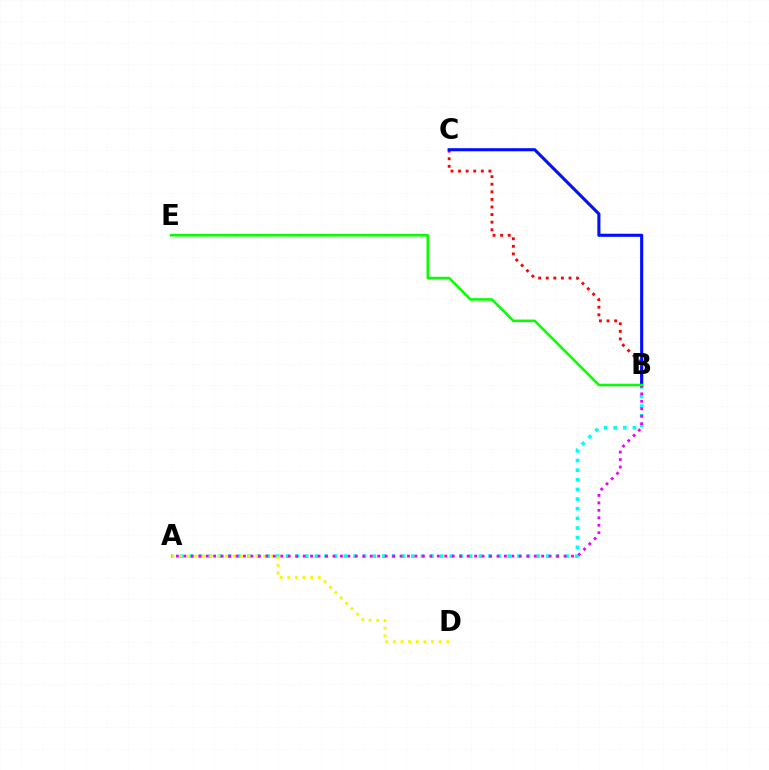{('A', 'B'): [{'color': '#00fff6', 'line_style': 'dotted', 'thickness': 2.62}, {'color': '#ee00ff', 'line_style': 'dotted', 'thickness': 2.03}], ('B', 'C'): [{'color': '#ff0000', 'line_style': 'dotted', 'thickness': 2.06}, {'color': '#0010ff', 'line_style': 'solid', 'thickness': 2.23}], ('A', 'D'): [{'color': '#fcf500', 'line_style': 'dotted', 'thickness': 2.07}], ('B', 'E'): [{'color': '#08ff00', 'line_style': 'solid', 'thickness': 1.84}]}